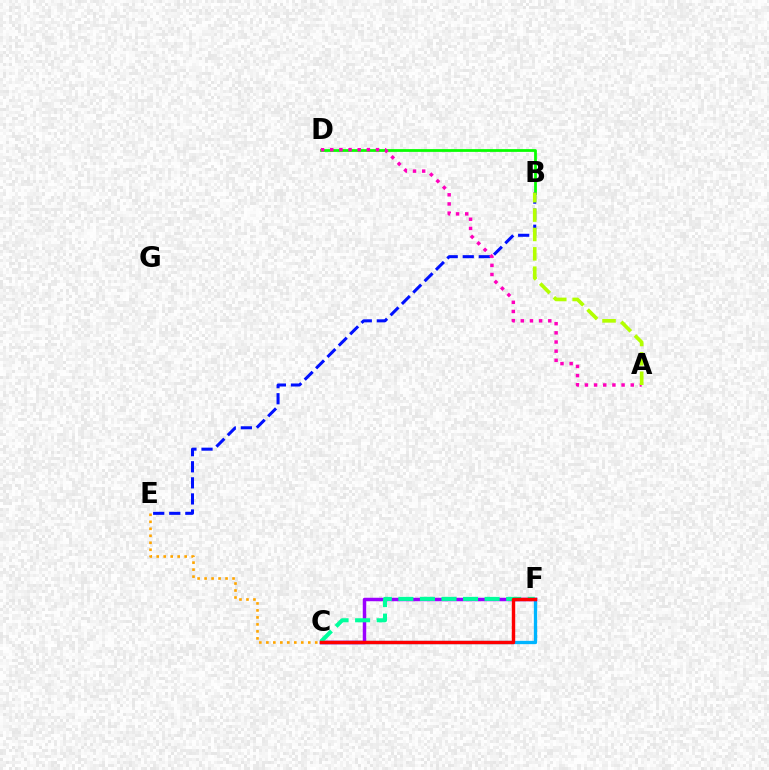{('C', 'F'): [{'color': '#00b5ff', 'line_style': 'solid', 'thickness': 2.38}, {'color': '#9b00ff', 'line_style': 'solid', 'thickness': 2.5}, {'color': '#00ff9d', 'line_style': 'dashed', 'thickness': 2.93}, {'color': '#ff0000', 'line_style': 'solid', 'thickness': 2.46}], ('B', 'D'): [{'color': '#08ff00', 'line_style': 'solid', 'thickness': 1.99}], ('B', 'E'): [{'color': '#0010ff', 'line_style': 'dashed', 'thickness': 2.18}], ('A', 'D'): [{'color': '#ff00bd', 'line_style': 'dotted', 'thickness': 2.49}], ('A', 'B'): [{'color': '#b3ff00', 'line_style': 'dashed', 'thickness': 2.63}], ('C', 'E'): [{'color': '#ffa500', 'line_style': 'dotted', 'thickness': 1.9}]}